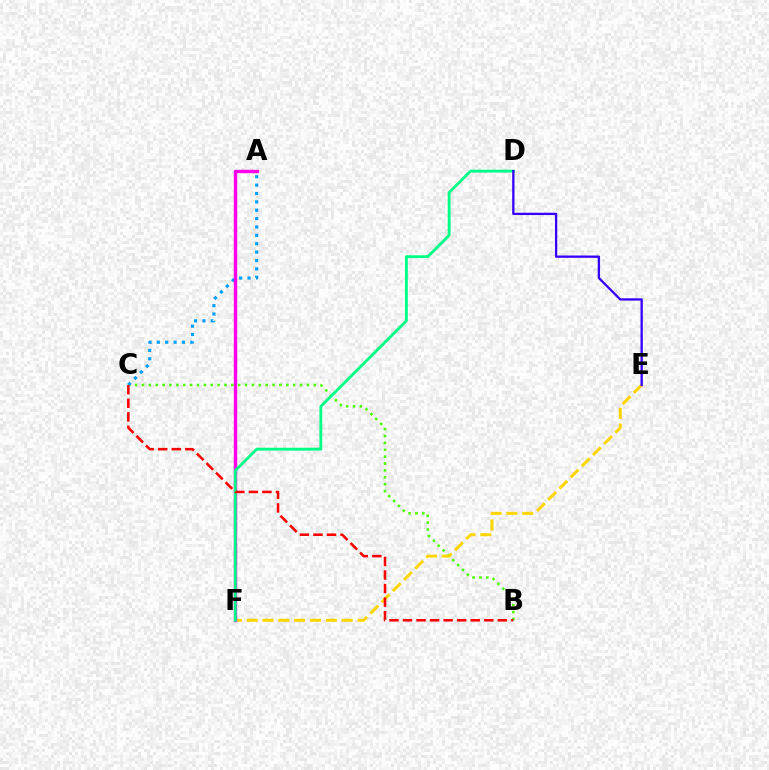{('B', 'C'): [{'color': '#4fff00', 'line_style': 'dotted', 'thickness': 1.87}, {'color': '#ff0000', 'line_style': 'dashed', 'thickness': 1.84}], ('A', 'C'): [{'color': '#009eff', 'line_style': 'dotted', 'thickness': 2.28}], ('E', 'F'): [{'color': '#ffd500', 'line_style': 'dashed', 'thickness': 2.15}], ('A', 'F'): [{'color': '#ff00ed', 'line_style': 'solid', 'thickness': 2.44}], ('D', 'F'): [{'color': '#00ff86', 'line_style': 'solid', 'thickness': 2.05}], ('D', 'E'): [{'color': '#3700ff', 'line_style': 'solid', 'thickness': 1.67}]}